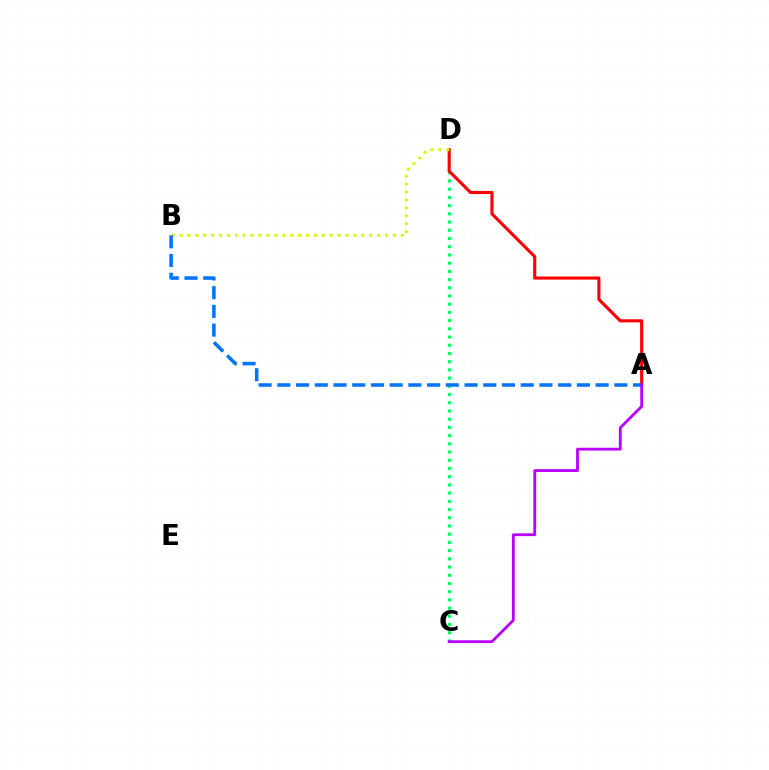{('C', 'D'): [{'color': '#00ff5c', 'line_style': 'dotted', 'thickness': 2.23}], ('A', 'D'): [{'color': '#ff0000', 'line_style': 'solid', 'thickness': 2.24}], ('B', 'D'): [{'color': '#d1ff00', 'line_style': 'dotted', 'thickness': 2.15}], ('A', 'B'): [{'color': '#0074ff', 'line_style': 'dashed', 'thickness': 2.54}], ('A', 'C'): [{'color': '#b900ff', 'line_style': 'solid', 'thickness': 2.03}]}